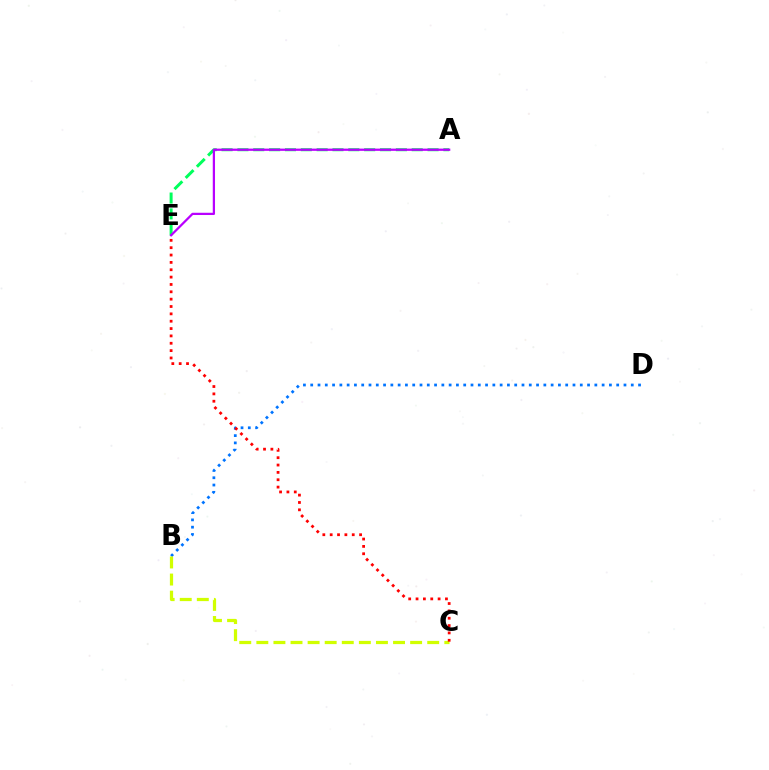{('B', 'D'): [{'color': '#0074ff', 'line_style': 'dotted', 'thickness': 1.98}], ('A', 'E'): [{'color': '#00ff5c', 'line_style': 'dashed', 'thickness': 2.15}, {'color': '#b900ff', 'line_style': 'solid', 'thickness': 1.61}], ('B', 'C'): [{'color': '#d1ff00', 'line_style': 'dashed', 'thickness': 2.32}], ('C', 'E'): [{'color': '#ff0000', 'line_style': 'dotted', 'thickness': 2.0}]}